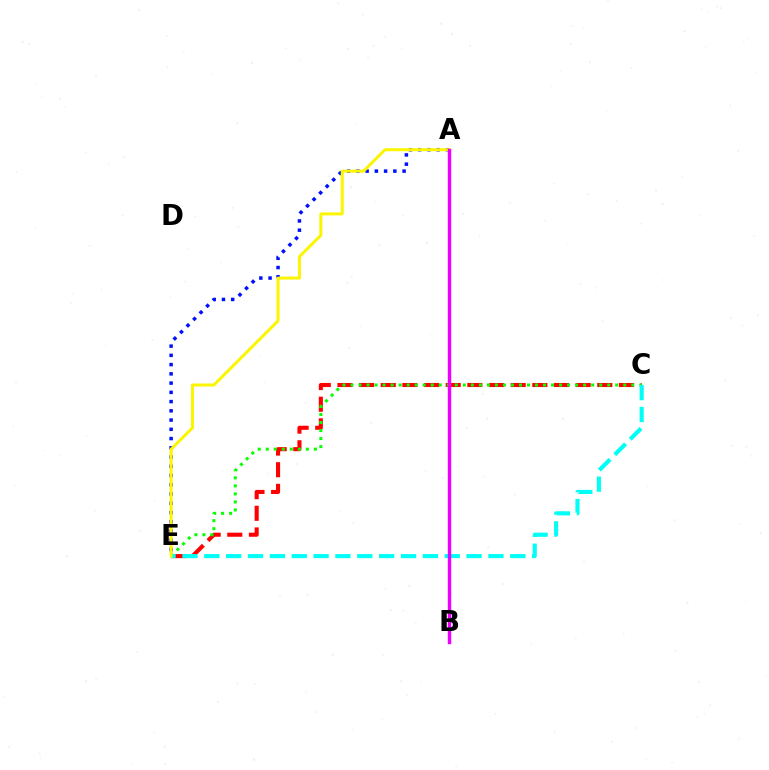{('C', 'E'): [{'color': '#ff0000', 'line_style': 'dashed', 'thickness': 2.94}, {'color': '#08ff00', 'line_style': 'dotted', 'thickness': 2.18}, {'color': '#00fff6', 'line_style': 'dashed', 'thickness': 2.97}], ('A', 'E'): [{'color': '#0010ff', 'line_style': 'dotted', 'thickness': 2.51}, {'color': '#fcf500', 'line_style': 'solid', 'thickness': 2.16}], ('A', 'B'): [{'color': '#ee00ff', 'line_style': 'solid', 'thickness': 2.45}]}